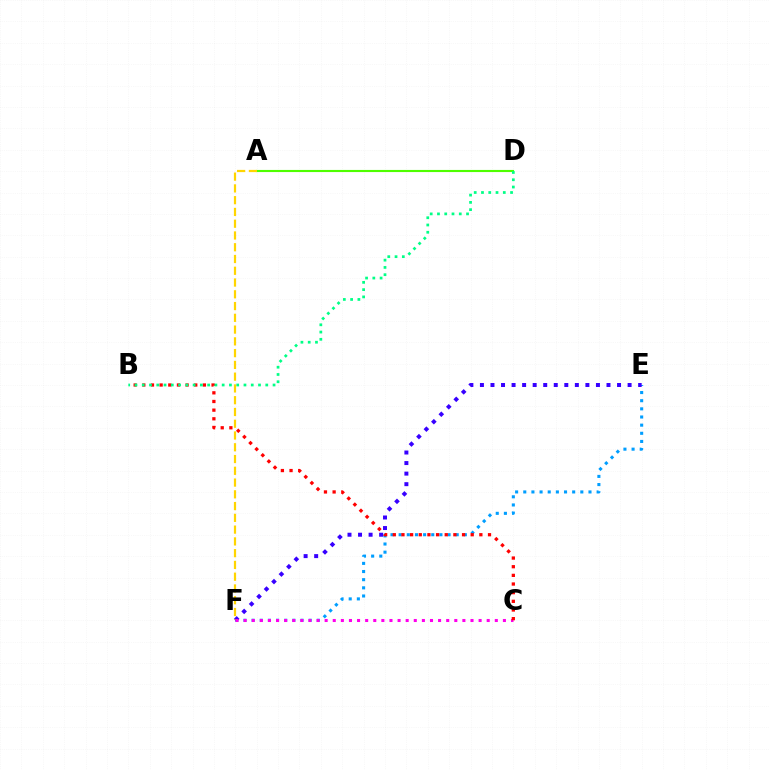{('E', 'F'): [{'color': '#009eff', 'line_style': 'dotted', 'thickness': 2.21}, {'color': '#3700ff', 'line_style': 'dotted', 'thickness': 2.87}], ('C', 'F'): [{'color': '#ff00ed', 'line_style': 'dotted', 'thickness': 2.2}], ('A', 'D'): [{'color': '#4fff00', 'line_style': 'solid', 'thickness': 1.53}], ('B', 'C'): [{'color': '#ff0000', 'line_style': 'dotted', 'thickness': 2.35}], ('B', 'D'): [{'color': '#00ff86', 'line_style': 'dotted', 'thickness': 1.97}], ('A', 'F'): [{'color': '#ffd500', 'line_style': 'dashed', 'thickness': 1.6}]}